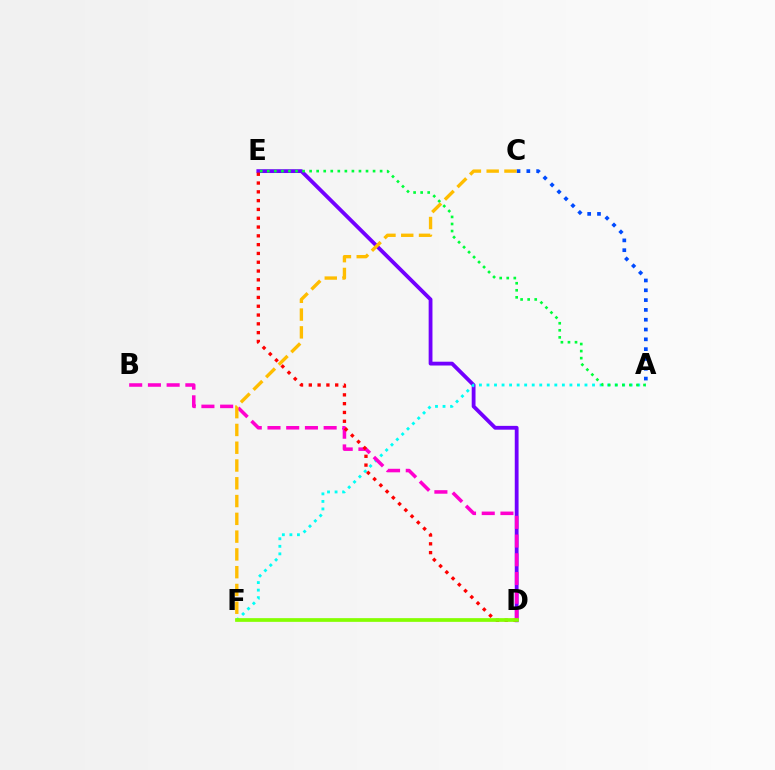{('A', 'C'): [{'color': '#004bff', 'line_style': 'dotted', 'thickness': 2.67}], ('D', 'E'): [{'color': '#7200ff', 'line_style': 'solid', 'thickness': 2.74}, {'color': '#ff0000', 'line_style': 'dotted', 'thickness': 2.39}], ('A', 'F'): [{'color': '#00fff6', 'line_style': 'dotted', 'thickness': 2.05}], ('B', 'D'): [{'color': '#ff00cf', 'line_style': 'dashed', 'thickness': 2.54}], ('A', 'E'): [{'color': '#00ff39', 'line_style': 'dotted', 'thickness': 1.92}], ('C', 'F'): [{'color': '#ffbd00', 'line_style': 'dashed', 'thickness': 2.42}], ('D', 'F'): [{'color': '#84ff00', 'line_style': 'solid', 'thickness': 2.67}]}